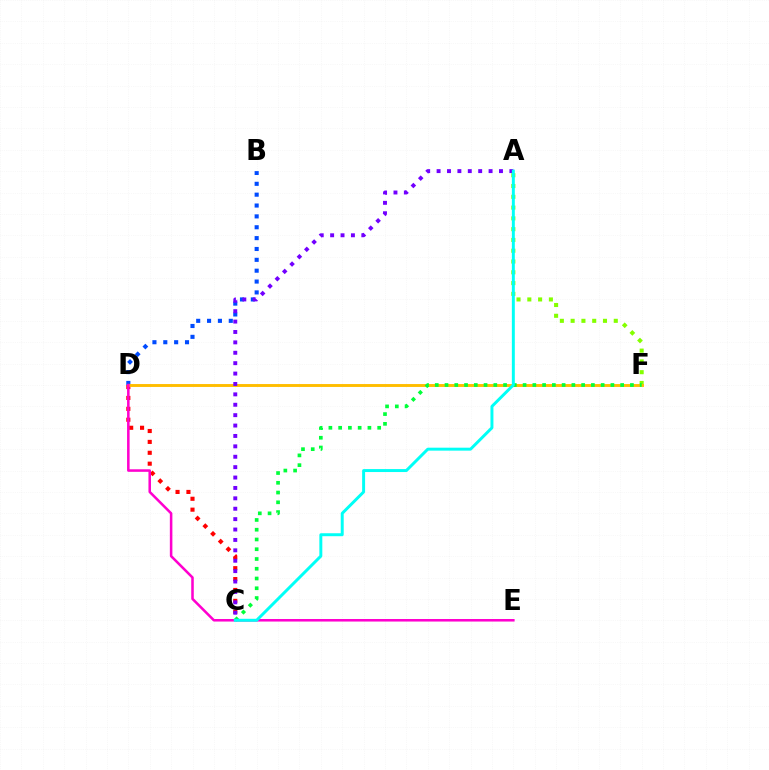{('B', 'D'): [{'color': '#004bff', 'line_style': 'dotted', 'thickness': 2.95}], ('C', 'D'): [{'color': '#ff0000', 'line_style': 'dotted', 'thickness': 2.96}], ('A', 'F'): [{'color': '#84ff00', 'line_style': 'dotted', 'thickness': 2.93}], ('D', 'F'): [{'color': '#ffbd00', 'line_style': 'solid', 'thickness': 2.09}], ('A', 'C'): [{'color': '#7200ff', 'line_style': 'dotted', 'thickness': 2.83}, {'color': '#00fff6', 'line_style': 'solid', 'thickness': 2.13}], ('D', 'E'): [{'color': '#ff00cf', 'line_style': 'solid', 'thickness': 1.83}], ('C', 'F'): [{'color': '#00ff39', 'line_style': 'dotted', 'thickness': 2.65}]}